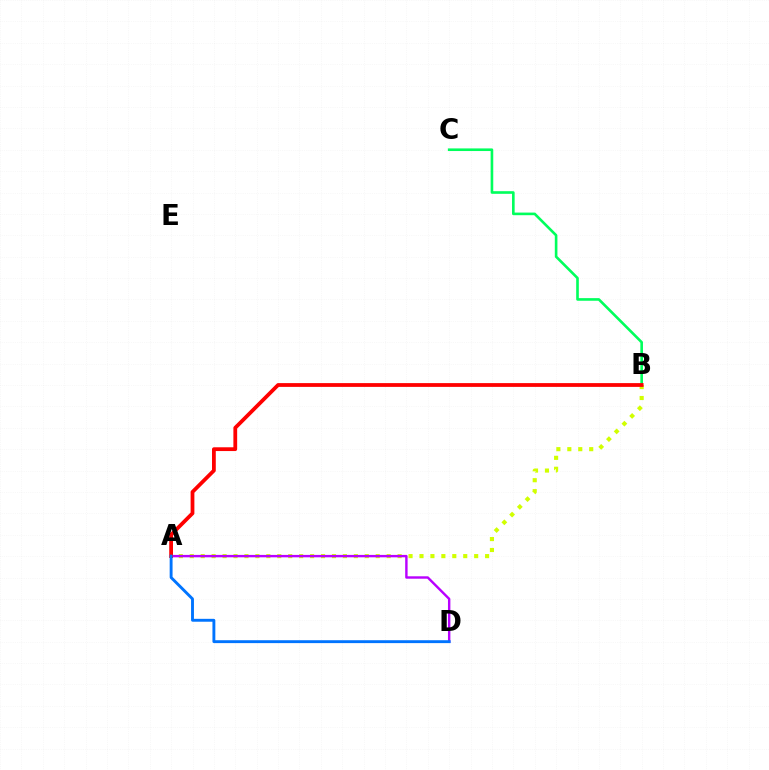{('A', 'B'): [{'color': '#d1ff00', 'line_style': 'dotted', 'thickness': 2.97}, {'color': '#ff0000', 'line_style': 'solid', 'thickness': 2.72}], ('A', 'D'): [{'color': '#b900ff', 'line_style': 'solid', 'thickness': 1.74}, {'color': '#0074ff', 'line_style': 'solid', 'thickness': 2.08}], ('B', 'C'): [{'color': '#00ff5c', 'line_style': 'solid', 'thickness': 1.89}]}